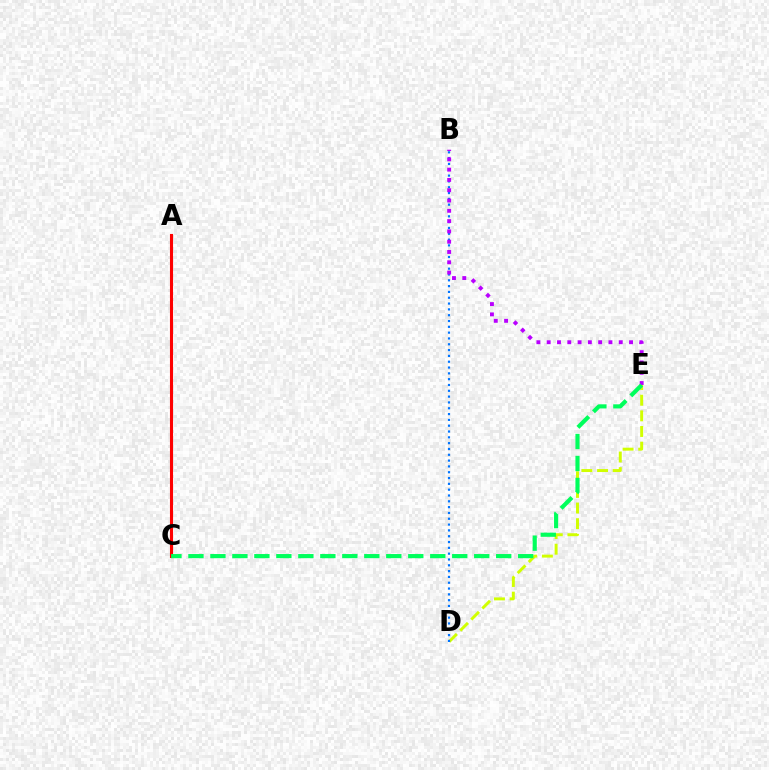{('D', 'E'): [{'color': '#d1ff00', 'line_style': 'dashed', 'thickness': 2.12}], ('A', 'C'): [{'color': '#ff0000', 'line_style': 'solid', 'thickness': 2.22}], ('B', 'D'): [{'color': '#0074ff', 'line_style': 'dotted', 'thickness': 1.58}], ('B', 'E'): [{'color': '#b900ff', 'line_style': 'dotted', 'thickness': 2.8}], ('C', 'E'): [{'color': '#00ff5c', 'line_style': 'dashed', 'thickness': 2.99}]}